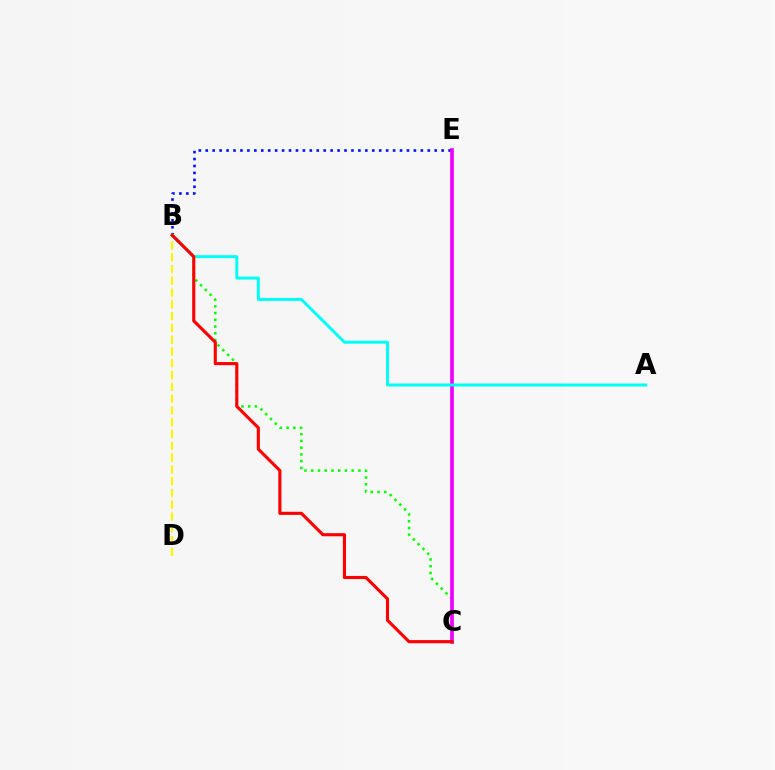{('B', 'C'): [{'color': '#08ff00', 'line_style': 'dotted', 'thickness': 1.83}, {'color': '#ff0000', 'line_style': 'solid', 'thickness': 2.25}], ('B', 'E'): [{'color': '#0010ff', 'line_style': 'dotted', 'thickness': 1.89}], ('C', 'E'): [{'color': '#ee00ff', 'line_style': 'solid', 'thickness': 2.66}], ('B', 'D'): [{'color': '#fcf500', 'line_style': 'dashed', 'thickness': 1.6}], ('A', 'B'): [{'color': '#00fff6', 'line_style': 'solid', 'thickness': 2.15}]}